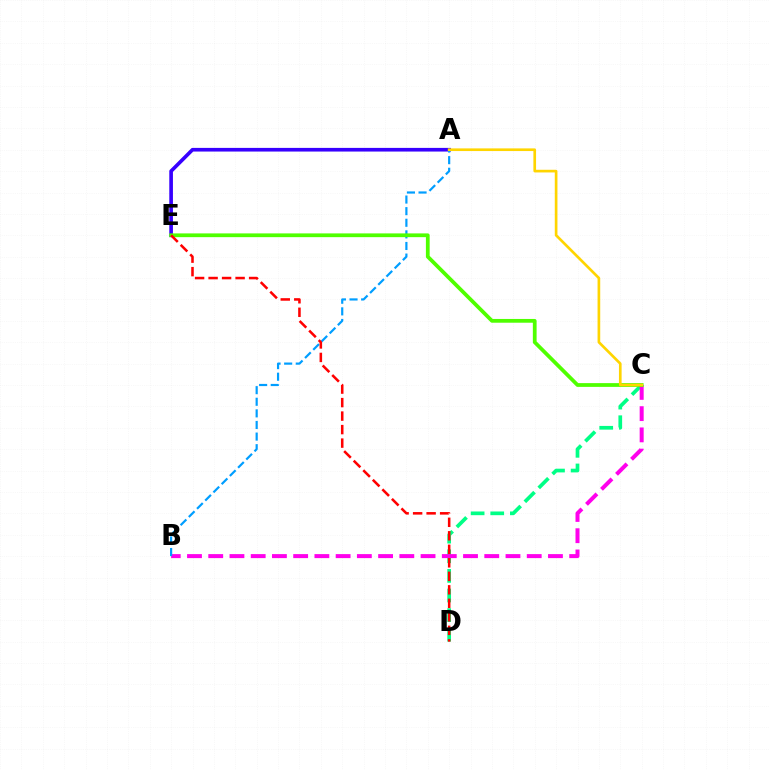{('C', 'D'): [{'color': '#00ff86', 'line_style': 'dashed', 'thickness': 2.67}], ('B', 'C'): [{'color': '#ff00ed', 'line_style': 'dashed', 'thickness': 2.88}], ('A', 'E'): [{'color': '#3700ff', 'line_style': 'solid', 'thickness': 2.63}], ('A', 'B'): [{'color': '#009eff', 'line_style': 'dashed', 'thickness': 1.58}], ('C', 'E'): [{'color': '#4fff00', 'line_style': 'solid', 'thickness': 2.71}], ('D', 'E'): [{'color': '#ff0000', 'line_style': 'dashed', 'thickness': 1.83}], ('A', 'C'): [{'color': '#ffd500', 'line_style': 'solid', 'thickness': 1.92}]}